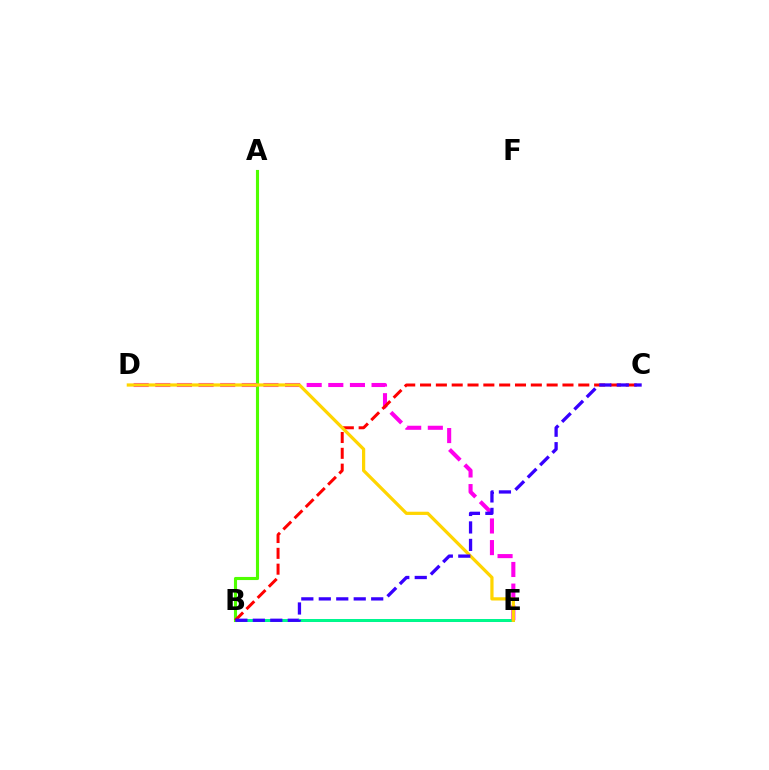{('B', 'E'): [{'color': '#009eff', 'line_style': 'solid', 'thickness': 2.15}, {'color': '#00ff86', 'line_style': 'solid', 'thickness': 2.02}], ('A', 'B'): [{'color': '#4fff00', 'line_style': 'solid', 'thickness': 2.24}], ('D', 'E'): [{'color': '#ff00ed', 'line_style': 'dashed', 'thickness': 2.94}, {'color': '#ffd500', 'line_style': 'solid', 'thickness': 2.33}], ('B', 'C'): [{'color': '#ff0000', 'line_style': 'dashed', 'thickness': 2.15}, {'color': '#3700ff', 'line_style': 'dashed', 'thickness': 2.37}]}